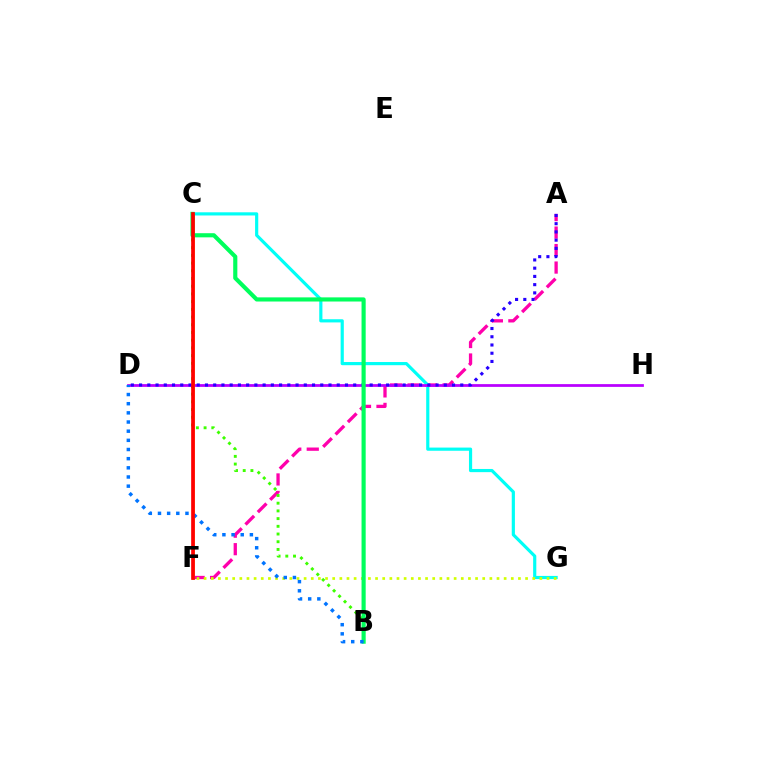{('A', 'F'): [{'color': '#ff00ac', 'line_style': 'dashed', 'thickness': 2.38}], ('C', 'G'): [{'color': '#00fff6', 'line_style': 'solid', 'thickness': 2.29}], ('F', 'G'): [{'color': '#d1ff00', 'line_style': 'dotted', 'thickness': 1.94}], ('B', 'C'): [{'color': '#3dff00', 'line_style': 'dotted', 'thickness': 2.09}, {'color': '#00ff5c', 'line_style': 'solid', 'thickness': 2.98}], ('D', 'H'): [{'color': '#b900ff', 'line_style': 'solid', 'thickness': 1.99}], ('A', 'D'): [{'color': '#2500ff', 'line_style': 'dotted', 'thickness': 2.24}], ('C', 'F'): [{'color': '#ff9400', 'line_style': 'solid', 'thickness': 1.84}, {'color': '#ff0000', 'line_style': 'solid', 'thickness': 2.64}], ('B', 'D'): [{'color': '#0074ff', 'line_style': 'dotted', 'thickness': 2.49}]}